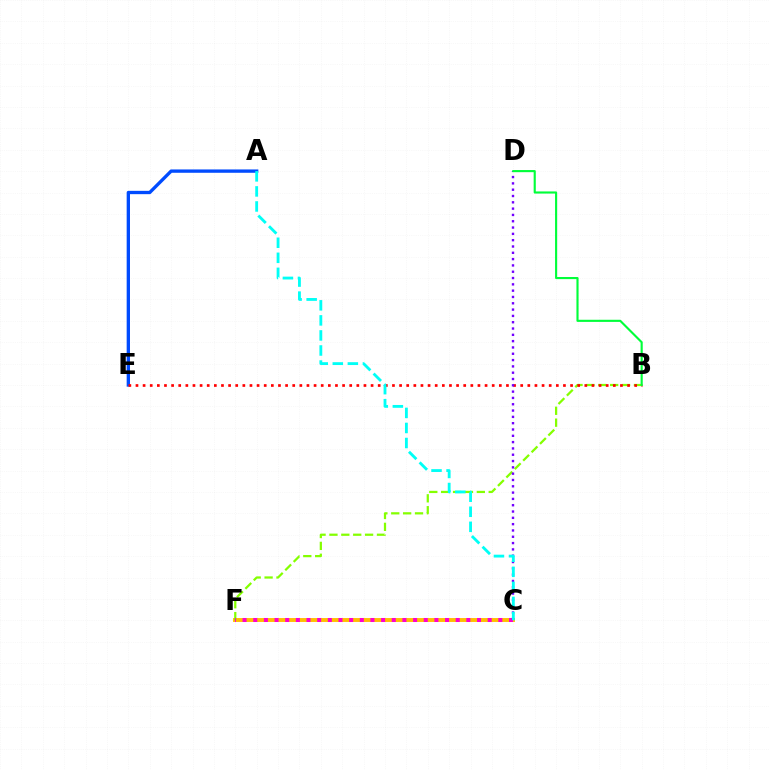{('C', 'F'): [{'color': '#ffbd00', 'line_style': 'solid', 'thickness': 2.81}, {'color': '#ff00cf', 'line_style': 'dotted', 'thickness': 2.9}], ('A', 'E'): [{'color': '#004bff', 'line_style': 'solid', 'thickness': 2.4}], ('B', 'F'): [{'color': '#84ff00', 'line_style': 'dashed', 'thickness': 1.61}], ('B', 'E'): [{'color': '#ff0000', 'line_style': 'dotted', 'thickness': 1.94}], ('C', 'D'): [{'color': '#7200ff', 'line_style': 'dotted', 'thickness': 1.71}], ('A', 'C'): [{'color': '#00fff6', 'line_style': 'dashed', 'thickness': 2.04}], ('B', 'D'): [{'color': '#00ff39', 'line_style': 'solid', 'thickness': 1.53}]}